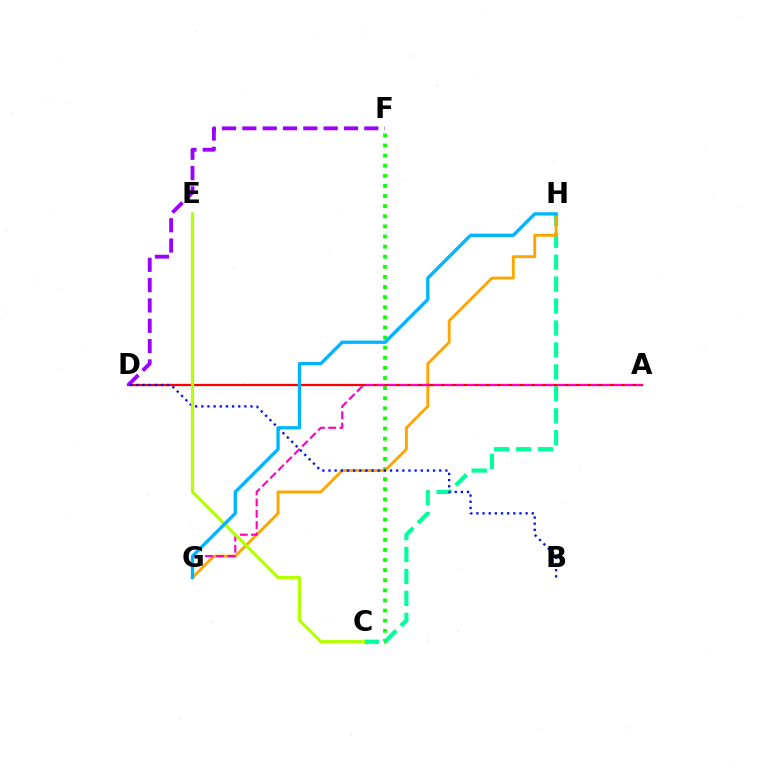{('C', 'F'): [{'color': '#08ff00', 'line_style': 'dotted', 'thickness': 2.75}], ('C', 'H'): [{'color': '#00ff9d', 'line_style': 'dashed', 'thickness': 2.98}], ('G', 'H'): [{'color': '#ffa500', 'line_style': 'solid', 'thickness': 2.06}, {'color': '#00b5ff', 'line_style': 'solid', 'thickness': 2.39}], ('A', 'D'): [{'color': '#ff0000', 'line_style': 'solid', 'thickness': 1.63}], ('D', 'F'): [{'color': '#9b00ff', 'line_style': 'dashed', 'thickness': 2.76}], ('B', 'D'): [{'color': '#0010ff', 'line_style': 'dotted', 'thickness': 1.67}], ('A', 'G'): [{'color': '#ff00bd', 'line_style': 'dashed', 'thickness': 1.53}], ('C', 'E'): [{'color': '#b3ff00', 'line_style': 'solid', 'thickness': 2.3}]}